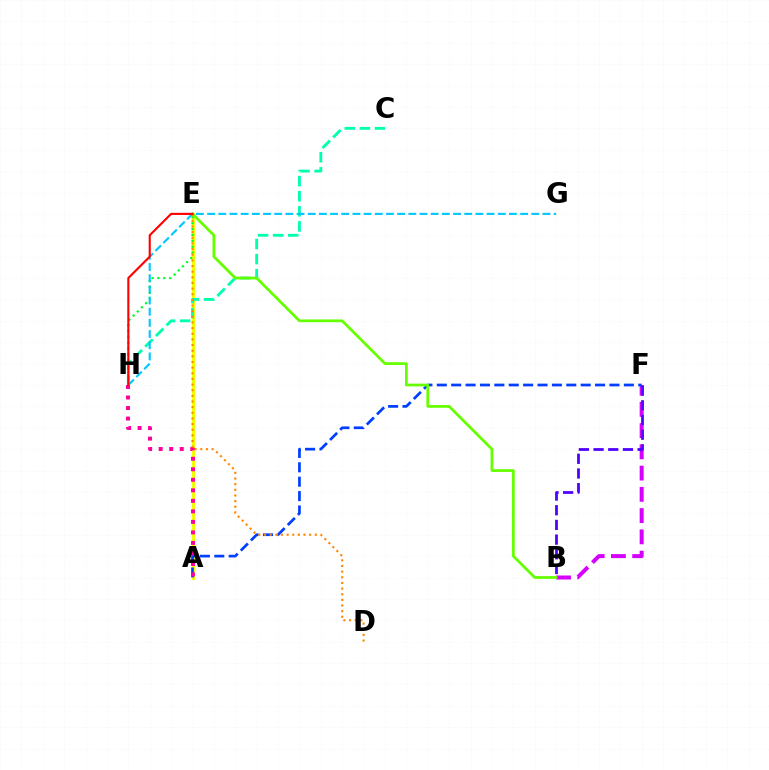{('A', 'E'): [{'color': '#eeff00', 'line_style': 'solid', 'thickness': 2.15}], ('B', 'F'): [{'color': '#d600ff', 'line_style': 'dashed', 'thickness': 2.89}, {'color': '#4f00ff', 'line_style': 'dashed', 'thickness': 2.0}], ('E', 'H'): [{'color': '#00ff27', 'line_style': 'dotted', 'thickness': 1.6}, {'color': '#ff0000', 'line_style': 'solid', 'thickness': 1.53}], ('C', 'H'): [{'color': '#00ffaf', 'line_style': 'dashed', 'thickness': 2.05}], ('A', 'F'): [{'color': '#003fff', 'line_style': 'dashed', 'thickness': 1.95}], ('A', 'H'): [{'color': '#ff00a0', 'line_style': 'dotted', 'thickness': 2.86}], ('G', 'H'): [{'color': '#00c7ff', 'line_style': 'dashed', 'thickness': 1.52}], ('B', 'E'): [{'color': '#66ff00', 'line_style': 'solid', 'thickness': 1.99}], ('D', 'E'): [{'color': '#ff8800', 'line_style': 'dotted', 'thickness': 1.53}]}